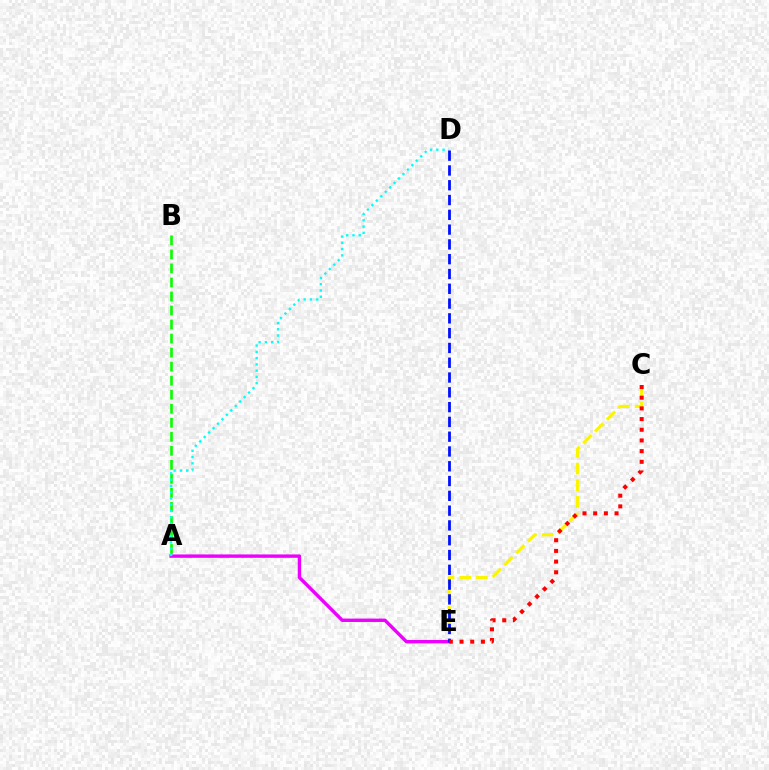{('A', 'B'): [{'color': '#08ff00', 'line_style': 'dashed', 'thickness': 1.91}], ('C', 'E'): [{'color': '#fcf500', 'line_style': 'dashed', 'thickness': 2.27}, {'color': '#ff0000', 'line_style': 'dotted', 'thickness': 2.9}], ('A', 'E'): [{'color': '#ee00ff', 'line_style': 'solid', 'thickness': 2.44}], ('A', 'D'): [{'color': '#00fff6', 'line_style': 'dotted', 'thickness': 1.71}], ('D', 'E'): [{'color': '#0010ff', 'line_style': 'dashed', 'thickness': 2.01}]}